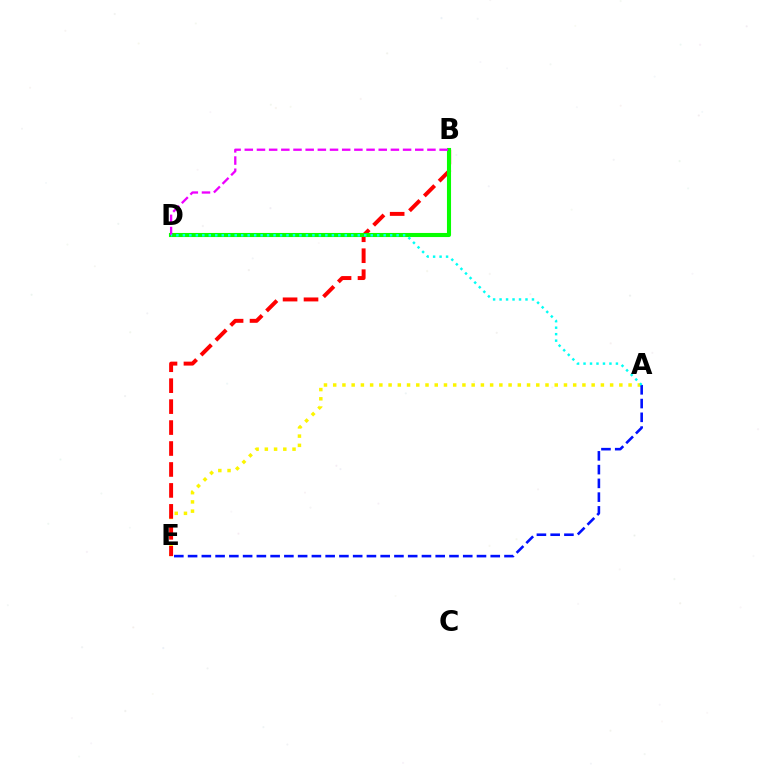{('A', 'E'): [{'color': '#fcf500', 'line_style': 'dotted', 'thickness': 2.51}, {'color': '#0010ff', 'line_style': 'dashed', 'thickness': 1.87}], ('B', 'E'): [{'color': '#ff0000', 'line_style': 'dashed', 'thickness': 2.85}], ('B', 'D'): [{'color': '#08ff00', 'line_style': 'solid', 'thickness': 2.94}, {'color': '#ee00ff', 'line_style': 'dashed', 'thickness': 1.65}], ('A', 'D'): [{'color': '#00fff6', 'line_style': 'dotted', 'thickness': 1.76}]}